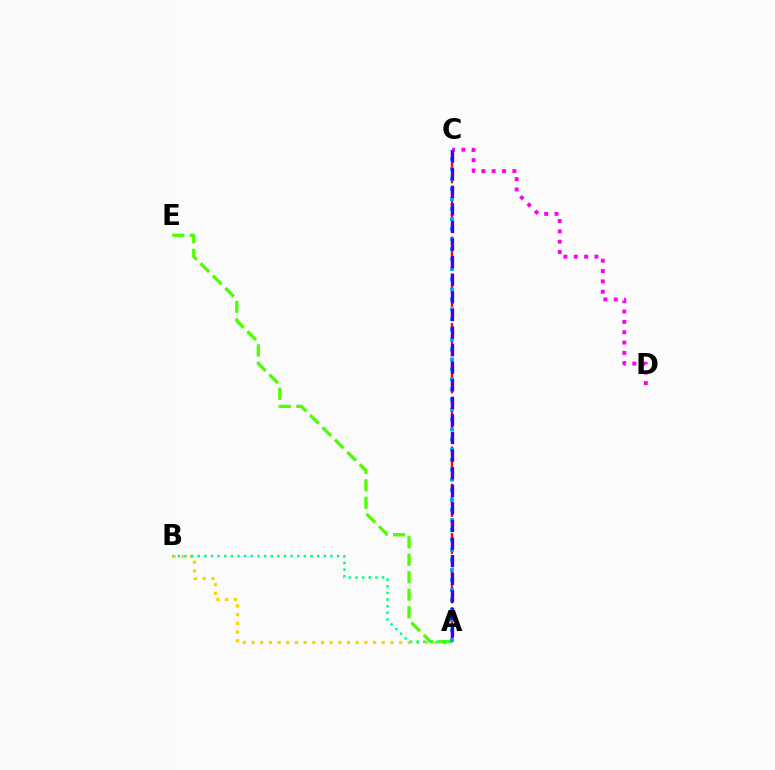{('A', 'B'): [{'color': '#ffd500', 'line_style': 'dotted', 'thickness': 2.36}, {'color': '#00ff86', 'line_style': 'dotted', 'thickness': 1.8}], ('A', 'E'): [{'color': '#4fff00', 'line_style': 'dashed', 'thickness': 2.38}], ('C', 'D'): [{'color': '#ff00ed', 'line_style': 'dotted', 'thickness': 2.81}], ('A', 'C'): [{'color': '#ff0000', 'line_style': 'dashed', 'thickness': 1.68}, {'color': '#009eff', 'line_style': 'dotted', 'thickness': 2.72}, {'color': '#3700ff', 'line_style': 'dashed', 'thickness': 2.39}]}